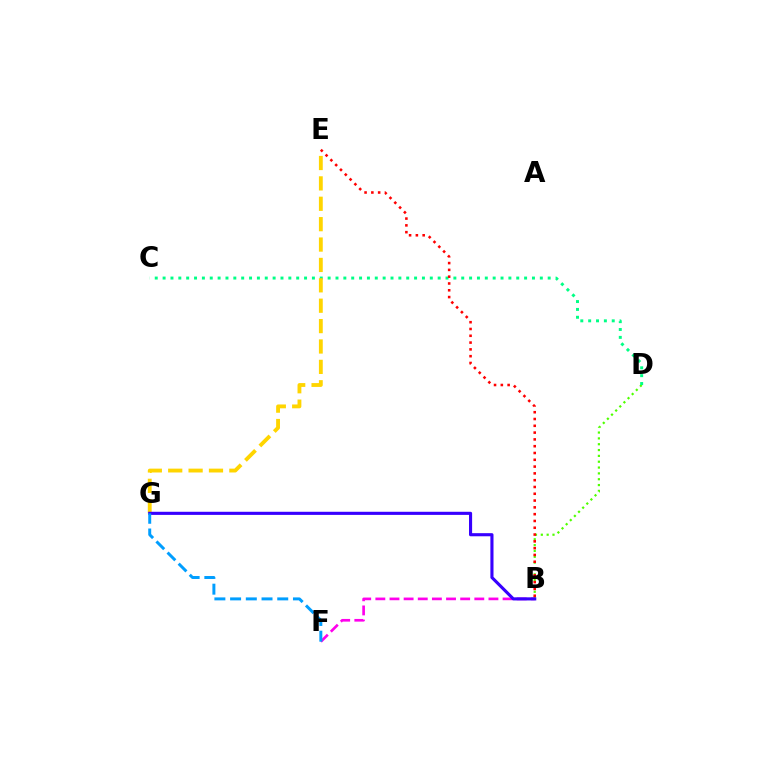{('B', 'D'): [{'color': '#4fff00', 'line_style': 'dotted', 'thickness': 1.58}], ('C', 'D'): [{'color': '#00ff86', 'line_style': 'dotted', 'thickness': 2.14}], ('E', 'G'): [{'color': '#ffd500', 'line_style': 'dashed', 'thickness': 2.77}], ('B', 'F'): [{'color': '#ff00ed', 'line_style': 'dashed', 'thickness': 1.92}], ('B', 'G'): [{'color': '#3700ff', 'line_style': 'solid', 'thickness': 2.24}], ('B', 'E'): [{'color': '#ff0000', 'line_style': 'dotted', 'thickness': 1.85}], ('F', 'G'): [{'color': '#009eff', 'line_style': 'dashed', 'thickness': 2.13}]}